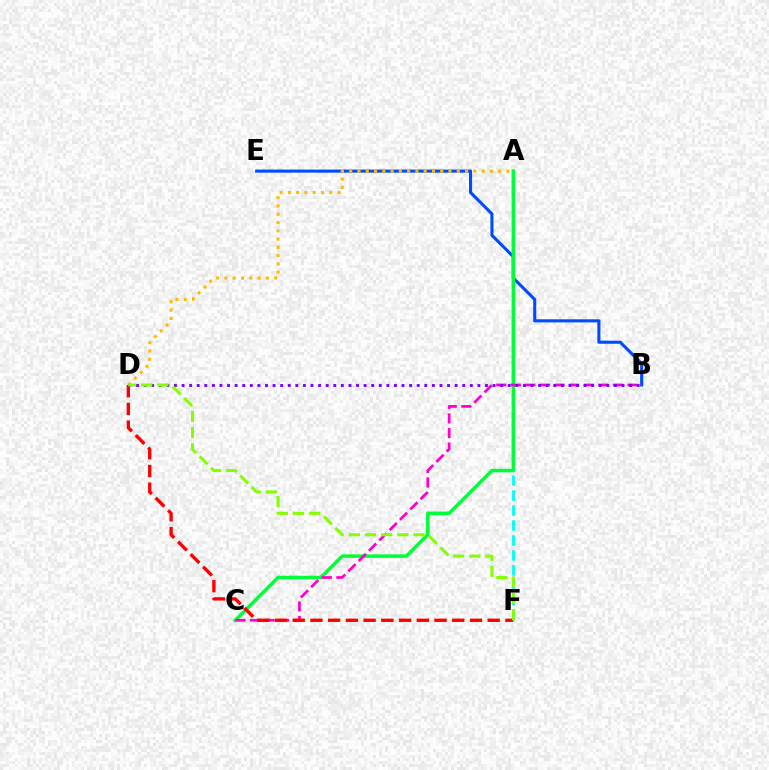{('A', 'F'): [{'color': '#00fff6', 'line_style': 'dashed', 'thickness': 2.03}], ('B', 'E'): [{'color': '#004bff', 'line_style': 'solid', 'thickness': 2.22}], ('A', 'C'): [{'color': '#00ff39', 'line_style': 'solid', 'thickness': 2.54}], ('B', 'C'): [{'color': '#ff00cf', 'line_style': 'dashed', 'thickness': 1.98}], ('A', 'D'): [{'color': '#ffbd00', 'line_style': 'dotted', 'thickness': 2.25}], ('D', 'F'): [{'color': '#ff0000', 'line_style': 'dashed', 'thickness': 2.41}, {'color': '#84ff00', 'line_style': 'dashed', 'thickness': 2.2}], ('B', 'D'): [{'color': '#7200ff', 'line_style': 'dotted', 'thickness': 2.06}]}